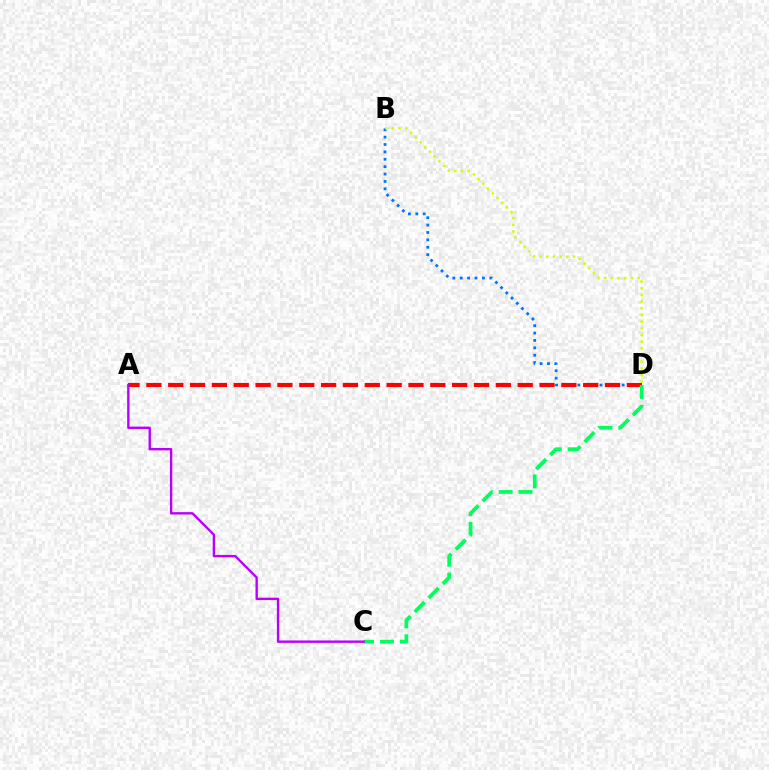{('B', 'D'): [{'color': '#0074ff', 'line_style': 'dotted', 'thickness': 2.01}, {'color': '#d1ff00', 'line_style': 'dotted', 'thickness': 1.81}], ('A', 'D'): [{'color': '#ff0000', 'line_style': 'dashed', 'thickness': 2.97}], ('C', 'D'): [{'color': '#00ff5c', 'line_style': 'dashed', 'thickness': 2.7}], ('A', 'C'): [{'color': '#b900ff', 'line_style': 'solid', 'thickness': 1.71}]}